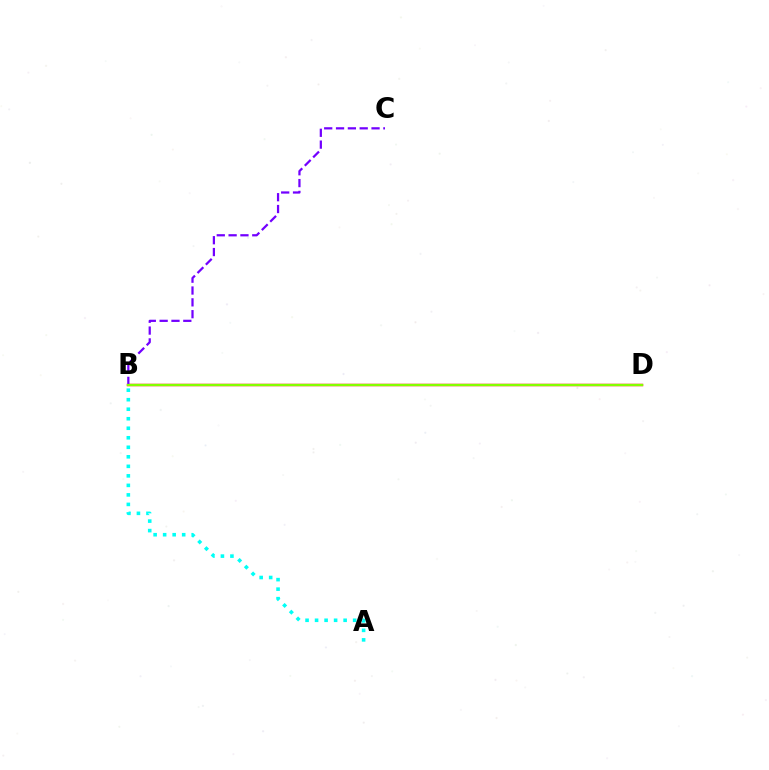{('A', 'B'): [{'color': '#00fff6', 'line_style': 'dotted', 'thickness': 2.59}], ('B', 'D'): [{'color': '#ff0000', 'line_style': 'solid', 'thickness': 1.76}, {'color': '#84ff00', 'line_style': 'solid', 'thickness': 1.6}], ('B', 'C'): [{'color': '#7200ff', 'line_style': 'dashed', 'thickness': 1.61}]}